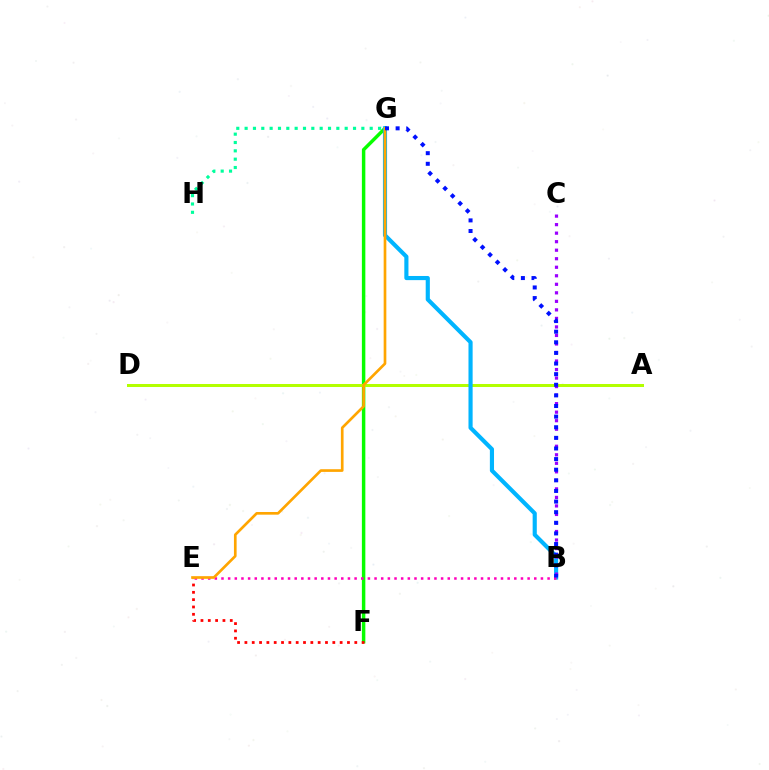{('G', 'H'): [{'color': '#00ff9d', 'line_style': 'dotted', 'thickness': 2.27}], ('F', 'G'): [{'color': '#08ff00', 'line_style': 'solid', 'thickness': 2.49}], ('A', 'D'): [{'color': '#b3ff00', 'line_style': 'solid', 'thickness': 2.16}], ('E', 'F'): [{'color': '#ff0000', 'line_style': 'dotted', 'thickness': 1.99}], ('B', 'G'): [{'color': '#00b5ff', 'line_style': 'solid', 'thickness': 2.98}, {'color': '#0010ff', 'line_style': 'dotted', 'thickness': 2.88}], ('B', 'E'): [{'color': '#ff00bd', 'line_style': 'dotted', 'thickness': 1.81}], ('E', 'G'): [{'color': '#ffa500', 'line_style': 'solid', 'thickness': 1.92}], ('B', 'C'): [{'color': '#9b00ff', 'line_style': 'dotted', 'thickness': 2.32}]}